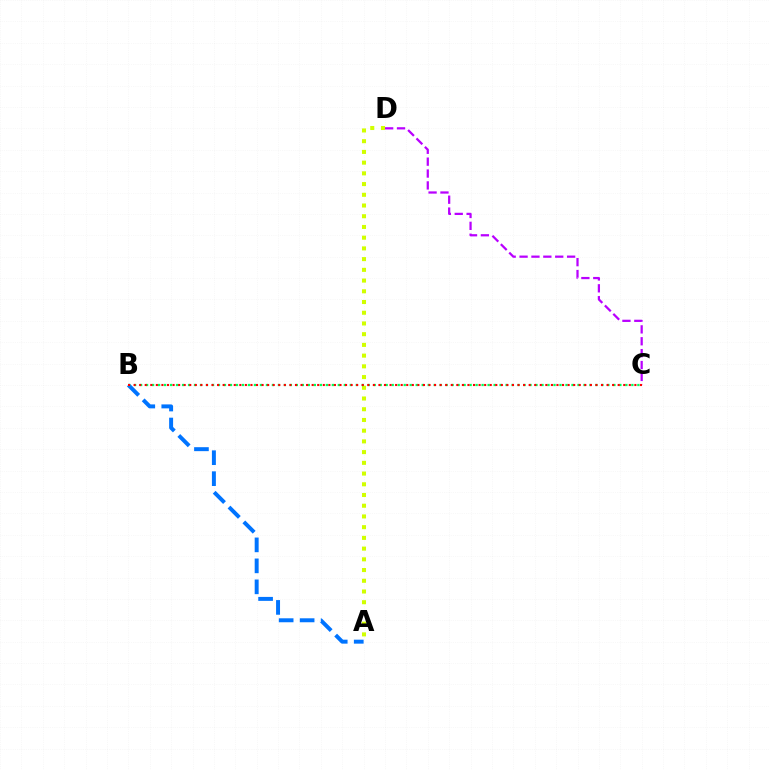{('A', 'B'): [{'color': '#0074ff', 'line_style': 'dashed', 'thickness': 2.85}], ('A', 'D'): [{'color': '#d1ff00', 'line_style': 'dotted', 'thickness': 2.91}], ('C', 'D'): [{'color': '#b900ff', 'line_style': 'dashed', 'thickness': 1.61}], ('B', 'C'): [{'color': '#00ff5c', 'line_style': 'dotted', 'thickness': 1.63}, {'color': '#ff0000', 'line_style': 'dotted', 'thickness': 1.51}]}